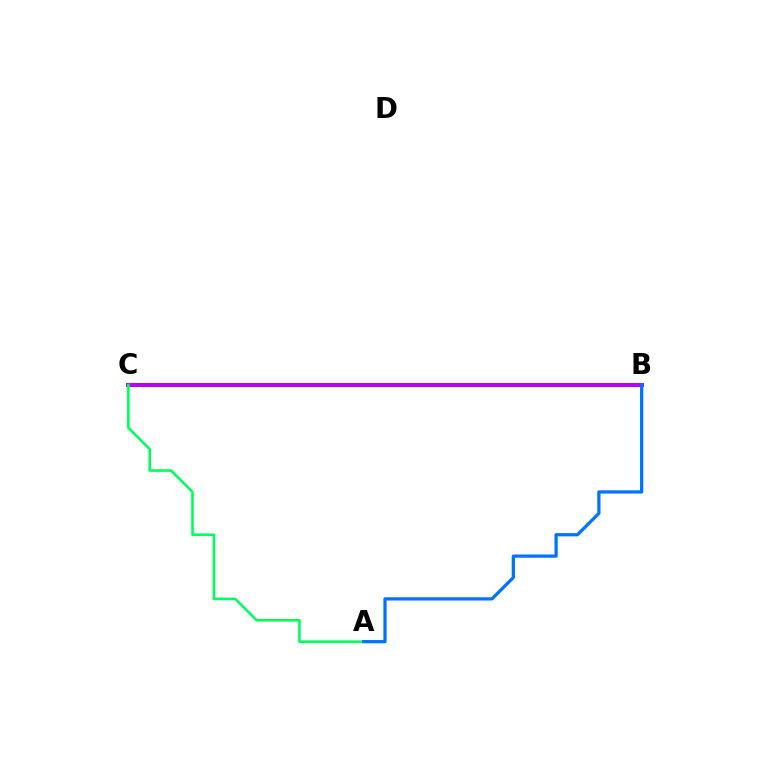{('B', 'C'): [{'color': '#ff0000', 'line_style': 'solid', 'thickness': 1.92}, {'color': '#d1ff00', 'line_style': 'dashed', 'thickness': 1.98}, {'color': '#b900ff', 'line_style': 'solid', 'thickness': 2.91}], ('A', 'C'): [{'color': '#00ff5c', 'line_style': 'solid', 'thickness': 1.88}], ('A', 'B'): [{'color': '#0074ff', 'line_style': 'solid', 'thickness': 2.34}]}